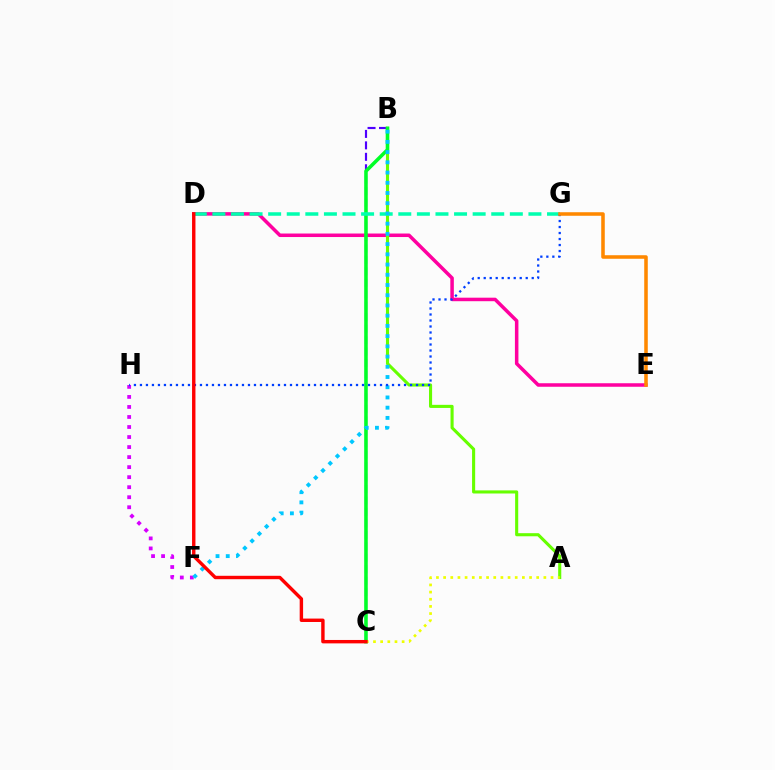{('D', 'E'): [{'color': '#ff00a0', 'line_style': 'solid', 'thickness': 2.53}], ('B', 'C'): [{'color': '#4f00ff', 'line_style': 'dashed', 'thickness': 1.56}, {'color': '#00ff27', 'line_style': 'solid', 'thickness': 2.56}], ('A', 'B'): [{'color': '#66ff00', 'line_style': 'solid', 'thickness': 2.23}], ('A', 'C'): [{'color': '#eeff00', 'line_style': 'dotted', 'thickness': 1.95}], ('D', 'G'): [{'color': '#00ffaf', 'line_style': 'dashed', 'thickness': 2.53}], ('F', 'H'): [{'color': '#d600ff', 'line_style': 'dotted', 'thickness': 2.72}], ('B', 'F'): [{'color': '#00c7ff', 'line_style': 'dotted', 'thickness': 2.78}], ('G', 'H'): [{'color': '#003fff', 'line_style': 'dotted', 'thickness': 1.63}], ('E', 'G'): [{'color': '#ff8800', 'line_style': 'solid', 'thickness': 2.55}], ('C', 'D'): [{'color': '#ff0000', 'line_style': 'solid', 'thickness': 2.45}]}